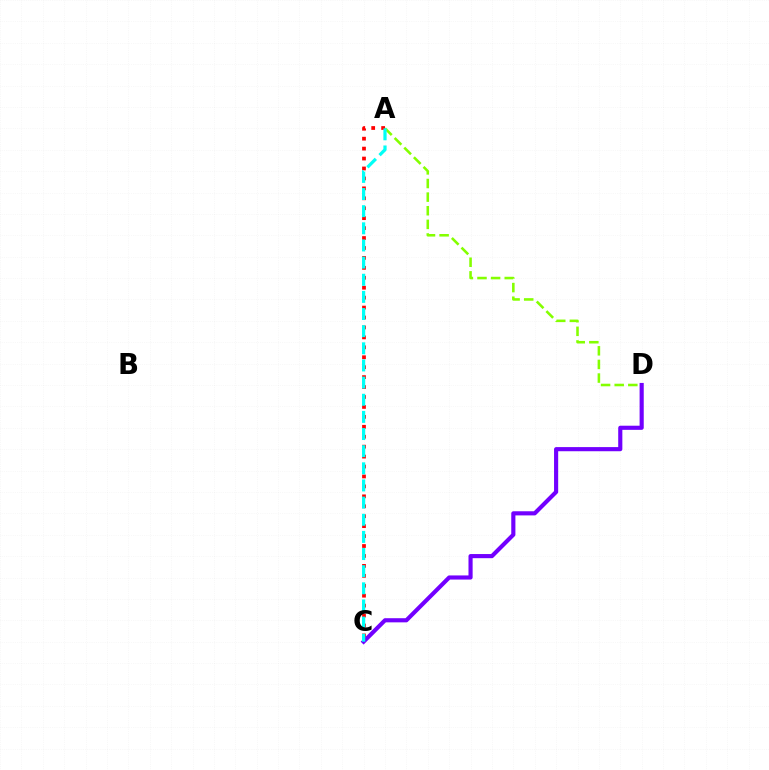{('A', 'D'): [{'color': '#84ff00', 'line_style': 'dashed', 'thickness': 1.85}], ('A', 'C'): [{'color': '#ff0000', 'line_style': 'dotted', 'thickness': 2.7}, {'color': '#00fff6', 'line_style': 'dashed', 'thickness': 2.33}], ('C', 'D'): [{'color': '#7200ff', 'line_style': 'solid', 'thickness': 2.98}]}